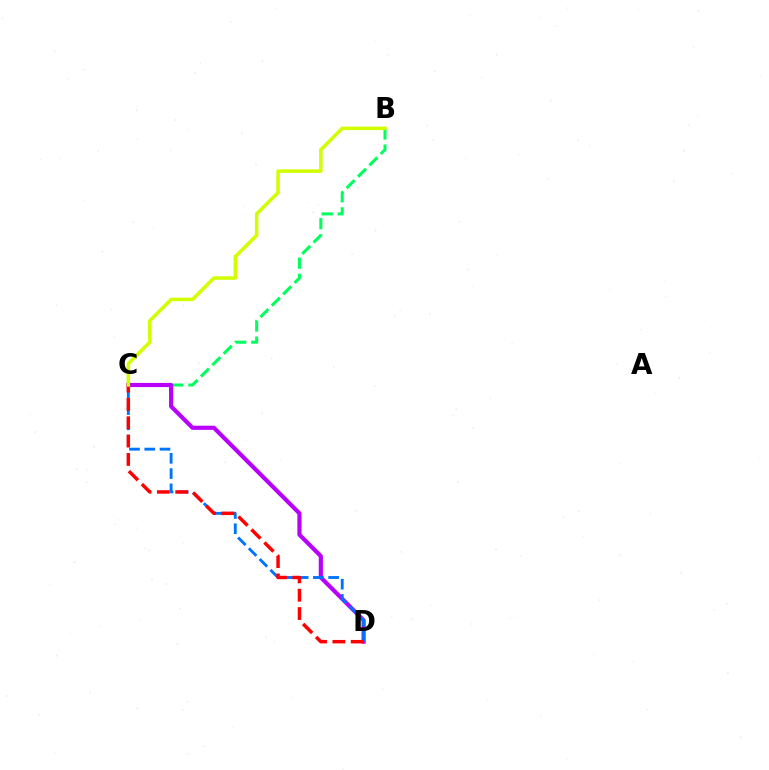{('B', 'C'): [{'color': '#00ff5c', 'line_style': 'dashed', 'thickness': 2.19}, {'color': '#d1ff00', 'line_style': 'solid', 'thickness': 2.53}], ('C', 'D'): [{'color': '#b900ff', 'line_style': 'solid', 'thickness': 2.99}, {'color': '#0074ff', 'line_style': 'dashed', 'thickness': 2.07}, {'color': '#ff0000', 'line_style': 'dashed', 'thickness': 2.49}]}